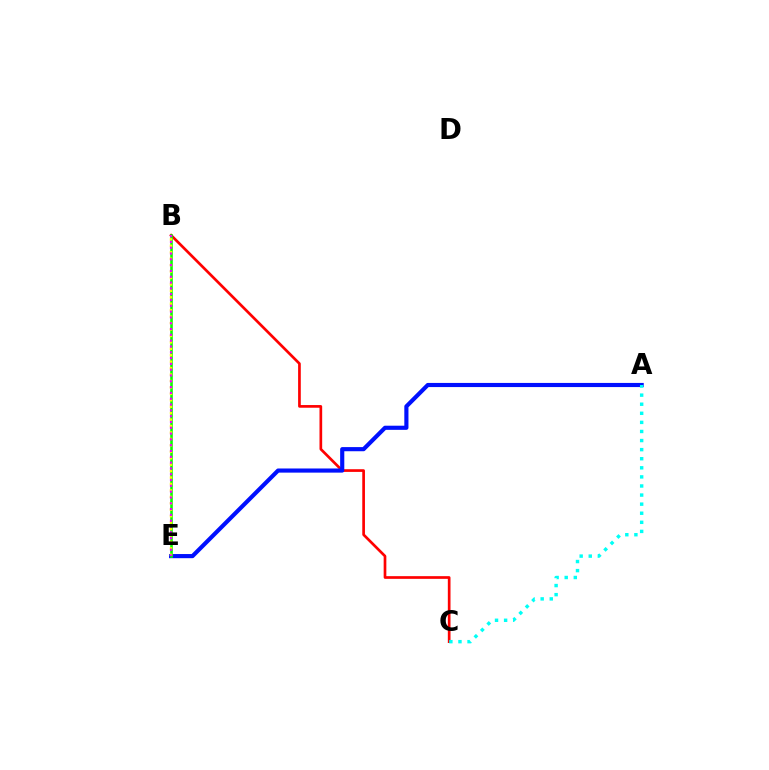{('B', 'C'): [{'color': '#ff0000', 'line_style': 'solid', 'thickness': 1.93}], ('A', 'E'): [{'color': '#0010ff', 'line_style': 'solid', 'thickness': 2.98}], ('B', 'E'): [{'color': '#08ff00', 'line_style': 'solid', 'thickness': 1.89}, {'color': '#fcf500', 'line_style': 'dotted', 'thickness': 1.75}, {'color': '#ee00ff', 'line_style': 'dotted', 'thickness': 1.58}], ('A', 'C'): [{'color': '#00fff6', 'line_style': 'dotted', 'thickness': 2.47}]}